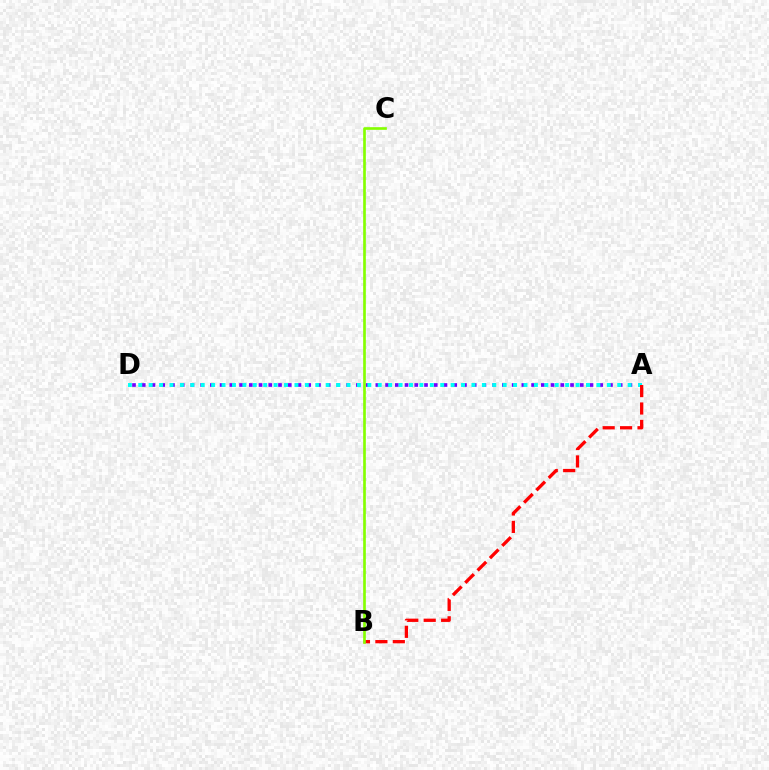{('A', 'D'): [{'color': '#7200ff', 'line_style': 'dotted', 'thickness': 2.64}, {'color': '#00fff6', 'line_style': 'dotted', 'thickness': 2.83}], ('A', 'B'): [{'color': '#ff0000', 'line_style': 'dashed', 'thickness': 2.37}], ('B', 'C'): [{'color': '#84ff00', 'line_style': 'solid', 'thickness': 1.92}]}